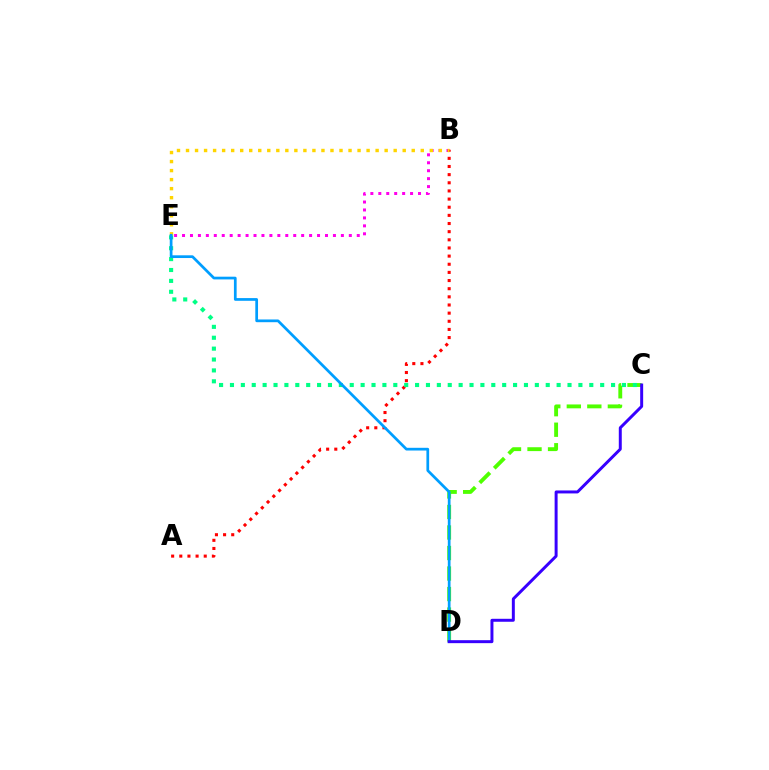{('B', 'E'): [{'color': '#ff00ed', 'line_style': 'dotted', 'thickness': 2.16}, {'color': '#ffd500', 'line_style': 'dotted', 'thickness': 2.45}], ('C', 'D'): [{'color': '#4fff00', 'line_style': 'dashed', 'thickness': 2.79}, {'color': '#3700ff', 'line_style': 'solid', 'thickness': 2.14}], ('A', 'B'): [{'color': '#ff0000', 'line_style': 'dotted', 'thickness': 2.21}], ('C', 'E'): [{'color': '#00ff86', 'line_style': 'dotted', 'thickness': 2.96}], ('D', 'E'): [{'color': '#009eff', 'line_style': 'solid', 'thickness': 1.96}]}